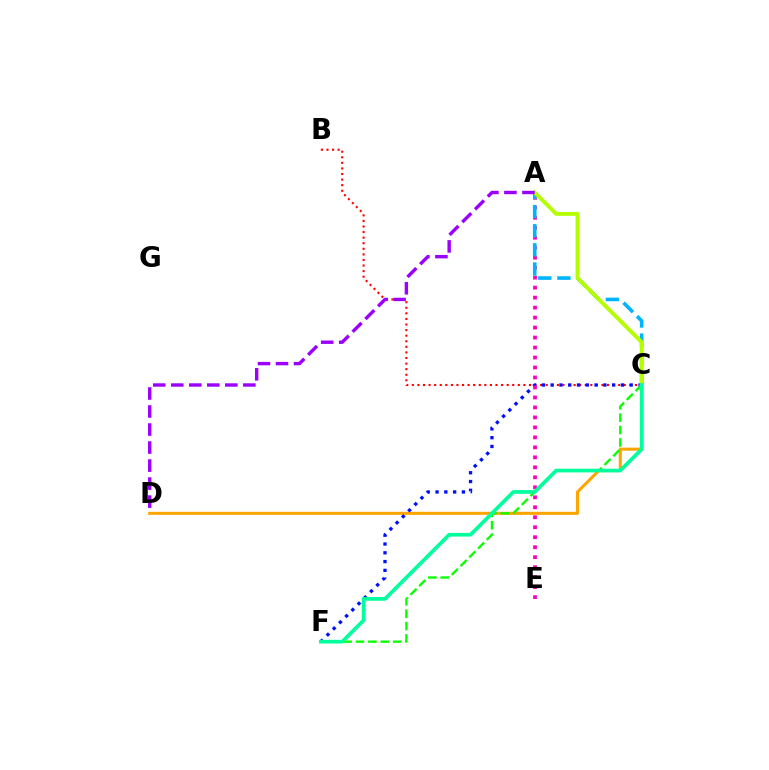{('C', 'D'): [{'color': '#ffa500', 'line_style': 'solid', 'thickness': 2.21}], ('B', 'C'): [{'color': '#ff0000', 'line_style': 'dotted', 'thickness': 1.52}], ('C', 'F'): [{'color': '#0010ff', 'line_style': 'dotted', 'thickness': 2.39}, {'color': '#08ff00', 'line_style': 'dashed', 'thickness': 1.68}, {'color': '#00ff9d', 'line_style': 'solid', 'thickness': 2.66}], ('A', 'E'): [{'color': '#ff00bd', 'line_style': 'dotted', 'thickness': 2.71}], ('A', 'C'): [{'color': '#00b5ff', 'line_style': 'dashed', 'thickness': 2.6}, {'color': '#b3ff00', 'line_style': 'solid', 'thickness': 2.79}], ('A', 'D'): [{'color': '#9b00ff', 'line_style': 'dashed', 'thickness': 2.45}]}